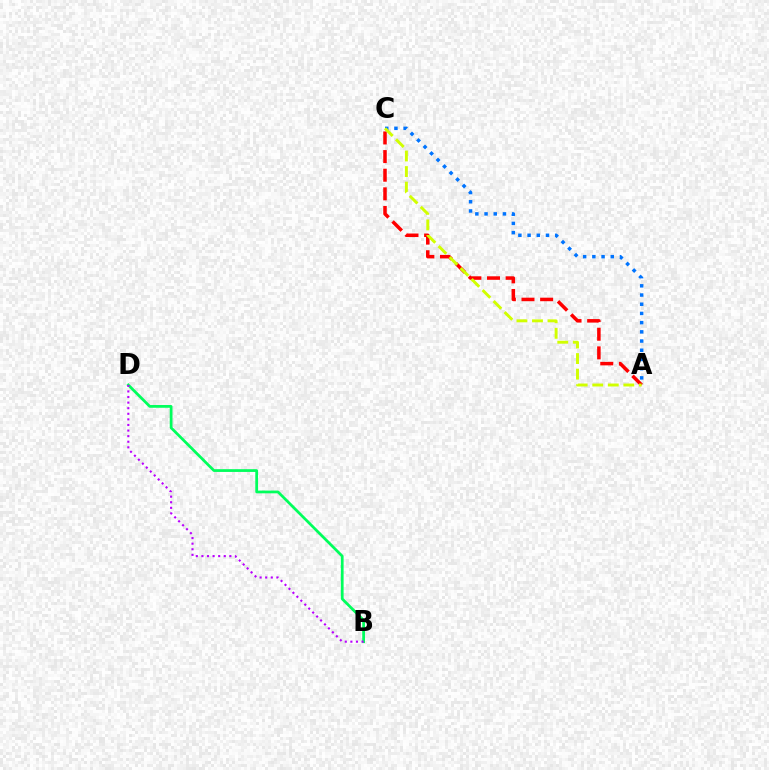{('A', 'C'): [{'color': '#ff0000', 'line_style': 'dashed', 'thickness': 2.53}, {'color': '#0074ff', 'line_style': 'dotted', 'thickness': 2.5}, {'color': '#d1ff00', 'line_style': 'dashed', 'thickness': 2.11}], ('B', 'D'): [{'color': '#00ff5c', 'line_style': 'solid', 'thickness': 1.98}, {'color': '#b900ff', 'line_style': 'dotted', 'thickness': 1.52}]}